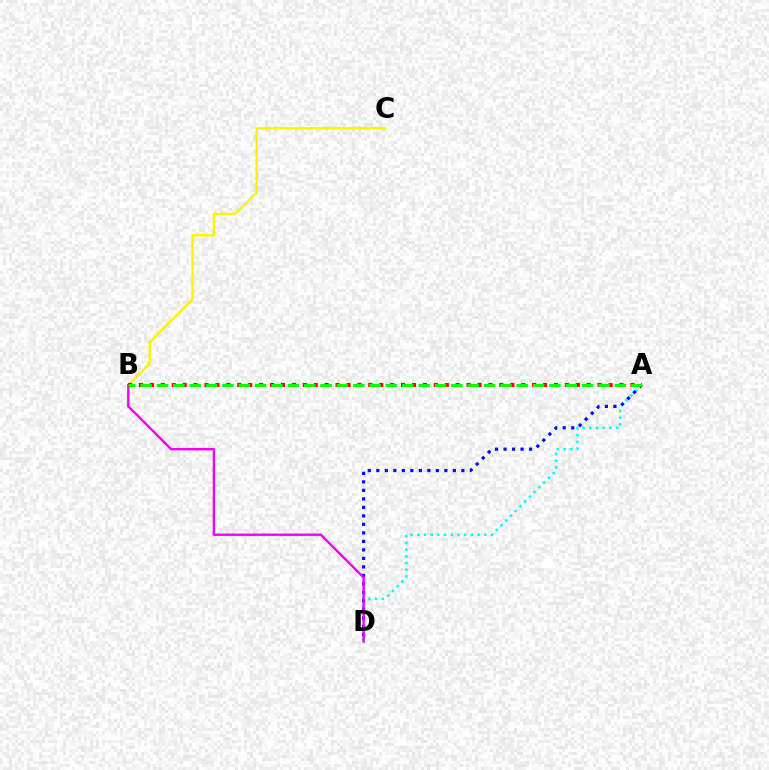{('A', 'D'): [{'color': '#00fff6', 'line_style': 'dotted', 'thickness': 1.82}, {'color': '#0010ff', 'line_style': 'dotted', 'thickness': 2.31}], ('B', 'C'): [{'color': '#fcf500', 'line_style': 'solid', 'thickness': 1.74}], ('B', 'D'): [{'color': '#ee00ff', 'line_style': 'solid', 'thickness': 1.73}], ('A', 'B'): [{'color': '#ff0000', 'line_style': 'dotted', 'thickness': 2.97}, {'color': '#08ff00', 'line_style': 'dashed', 'thickness': 2.22}]}